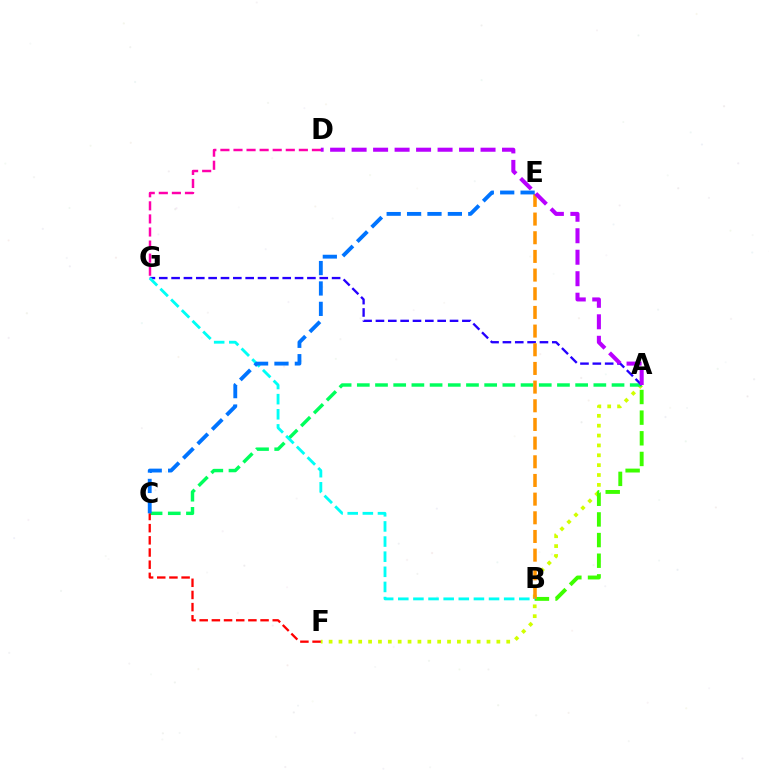{('A', 'F'): [{'color': '#d1ff00', 'line_style': 'dotted', 'thickness': 2.68}], ('D', 'G'): [{'color': '#ff00ac', 'line_style': 'dashed', 'thickness': 1.78}], ('A', 'C'): [{'color': '#00ff5c', 'line_style': 'dashed', 'thickness': 2.47}], ('A', 'B'): [{'color': '#3dff00', 'line_style': 'dashed', 'thickness': 2.81}], ('A', 'G'): [{'color': '#2500ff', 'line_style': 'dashed', 'thickness': 1.68}], ('B', 'E'): [{'color': '#ff9400', 'line_style': 'dashed', 'thickness': 2.54}], ('A', 'D'): [{'color': '#b900ff', 'line_style': 'dashed', 'thickness': 2.92}], ('C', 'F'): [{'color': '#ff0000', 'line_style': 'dashed', 'thickness': 1.65}], ('B', 'G'): [{'color': '#00fff6', 'line_style': 'dashed', 'thickness': 2.05}], ('C', 'E'): [{'color': '#0074ff', 'line_style': 'dashed', 'thickness': 2.77}]}